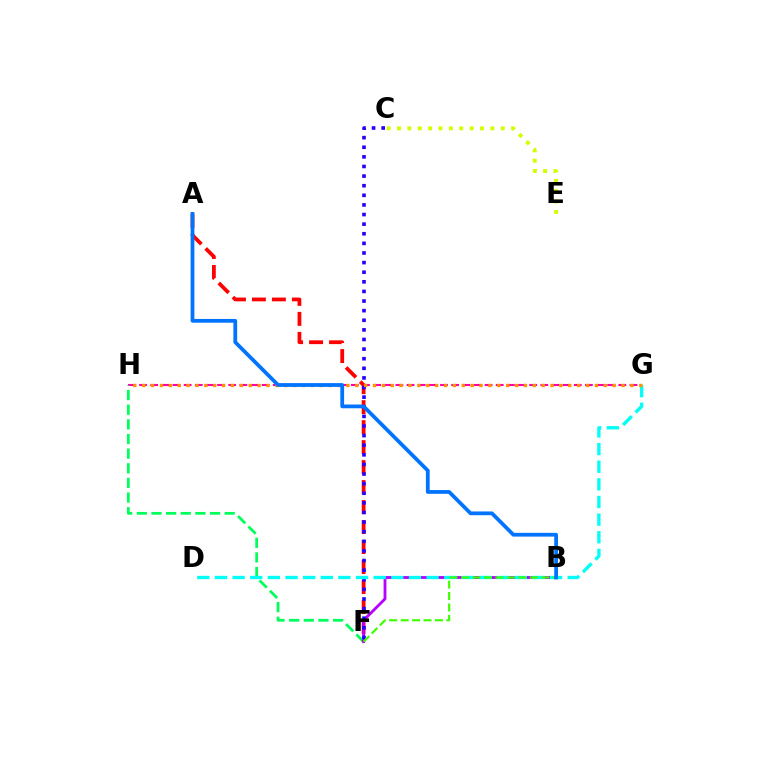{('G', 'H'): [{'color': '#ff00ac', 'line_style': 'dashed', 'thickness': 1.51}, {'color': '#ff9400', 'line_style': 'dotted', 'thickness': 2.41}], ('F', 'H'): [{'color': '#00ff5c', 'line_style': 'dashed', 'thickness': 1.99}], ('A', 'F'): [{'color': '#ff0000', 'line_style': 'dashed', 'thickness': 2.72}], ('B', 'F'): [{'color': '#b900ff', 'line_style': 'solid', 'thickness': 2.05}, {'color': '#3dff00', 'line_style': 'dashed', 'thickness': 1.56}], ('C', 'F'): [{'color': '#2500ff', 'line_style': 'dotted', 'thickness': 2.61}], ('D', 'G'): [{'color': '#00fff6', 'line_style': 'dashed', 'thickness': 2.4}], ('C', 'E'): [{'color': '#d1ff00', 'line_style': 'dotted', 'thickness': 2.82}], ('A', 'B'): [{'color': '#0074ff', 'line_style': 'solid', 'thickness': 2.71}]}